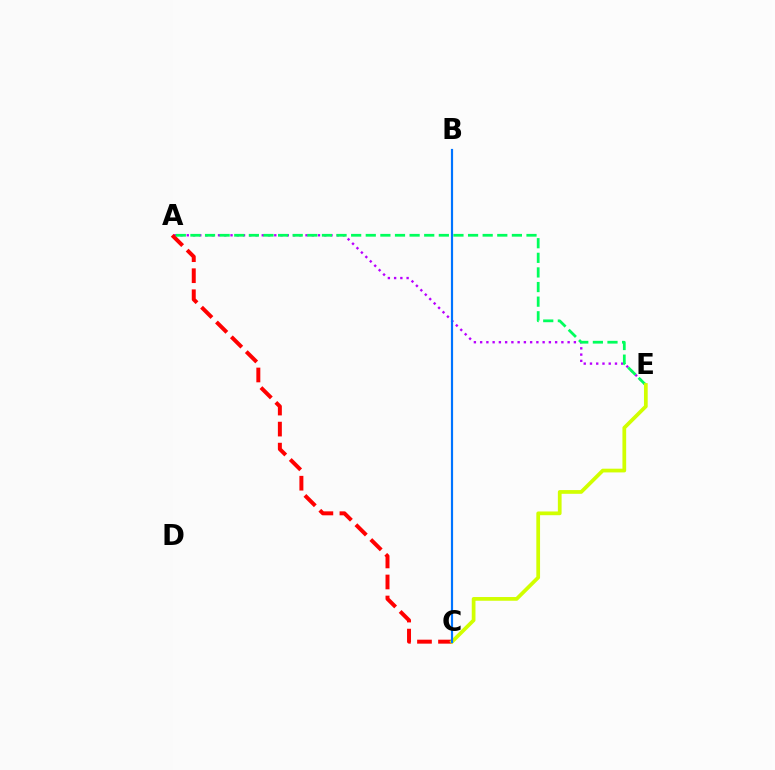{('A', 'E'): [{'color': '#b900ff', 'line_style': 'dotted', 'thickness': 1.7}, {'color': '#00ff5c', 'line_style': 'dashed', 'thickness': 1.99}], ('A', 'C'): [{'color': '#ff0000', 'line_style': 'dashed', 'thickness': 2.86}], ('C', 'E'): [{'color': '#d1ff00', 'line_style': 'solid', 'thickness': 2.68}], ('B', 'C'): [{'color': '#0074ff', 'line_style': 'solid', 'thickness': 1.57}]}